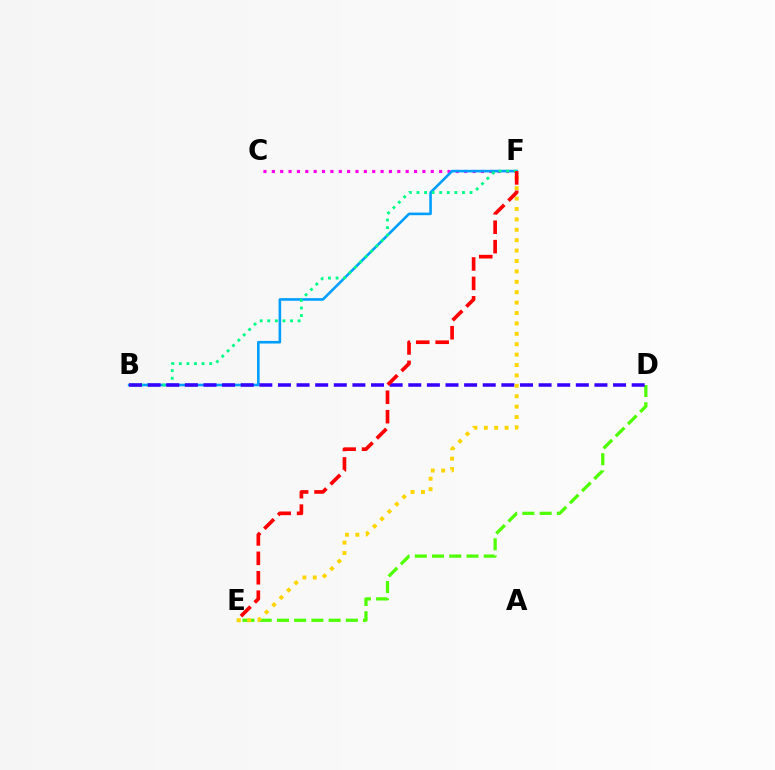{('C', 'F'): [{'color': '#ff00ed', 'line_style': 'dotted', 'thickness': 2.27}], ('D', 'E'): [{'color': '#4fff00', 'line_style': 'dashed', 'thickness': 2.34}], ('B', 'F'): [{'color': '#009eff', 'line_style': 'solid', 'thickness': 1.88}, {'color': '#00ff86', 'line_style': 'dotted', 'thickness': 2.06}], ('B', 'D'): [{'color': '#3700ff', 'line_style': 'dashed', 'thickness': 2.53}], ('E', 'F'): [{'color': '#ffd500', 'line_style': 'dotted', 'thickness': 2.83}, {'color': '#ff0000', 'line_style': 'dashed', 'thickness': 2.64}]}